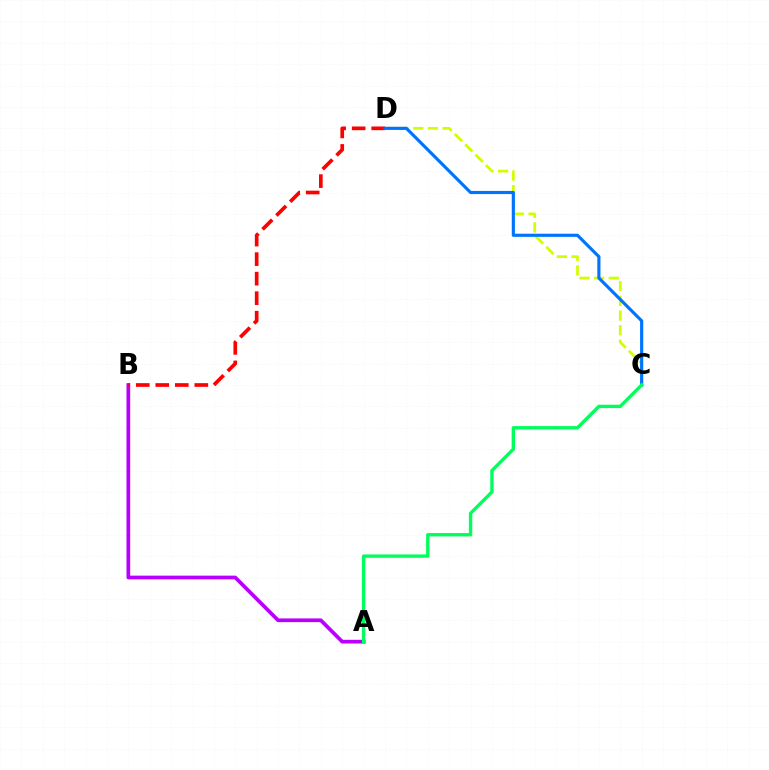{('A', 'B'): [{'color': '#b900ff', 'line_style': 'solid', 'thickness': 2.68}], ('C', 'D'): [{'color': '#d1ff00', 'line_style': 'dashed', 'thickness': 1.99}, {'color': '#0074ff', 'line_style': 'solid', 'thickness': 2.27}], ('B', 'D'): [{'color': '#ff0000', 'line_style': 'dashed', 'thickness': 2.65}], ('A', 'C'): [{'color': '#00ff5c', 'line_style': 'solid', 'thickness': 2.43}]}